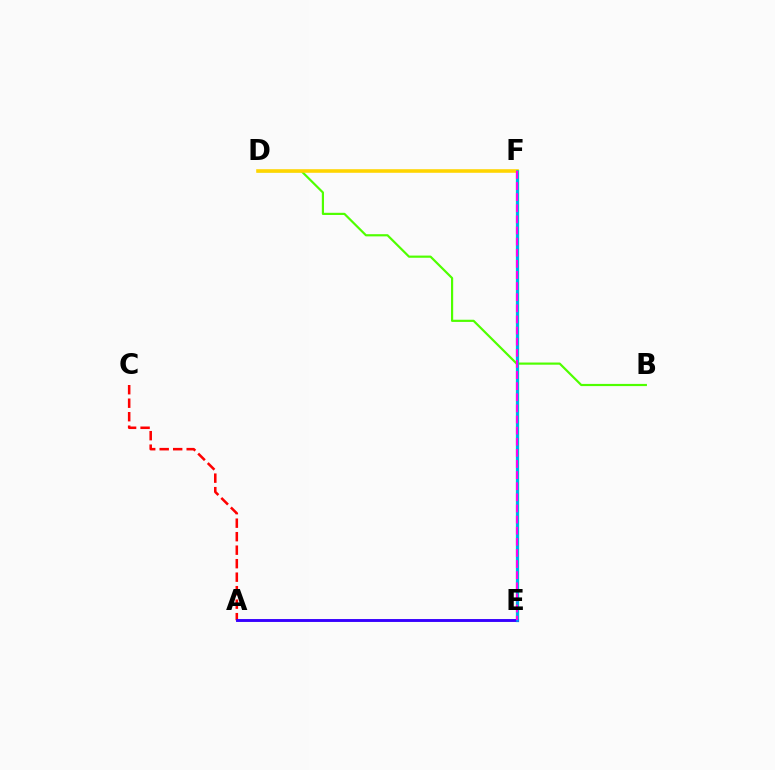{('A', 'C'): [{'color': '#ff0000', 'line_style': 'dashed', 'thickness': 1.83}], ('E', 'F'): [{'color': '#00ff86', 'line_style': 'solid', 'thickness': 2.37}, {'color': '#009eff', 'line_style': 'solid', 'thickness': 1.85}, {'color': '#ff00ed', 'line_style': 'dashed', 'thickness': 1.51}], ('B', 'D'): [{'color': '#4fff00', 'line_style': 'solid', 'thickness': 1.57}], ('D', 'F'): [{'color': '#ffd500', 'line_style': 'solid', 'thickness': 2.57}], ('A', 'E'): [{'color': '#3700ff', 'line_style': 'solid', 'thickness': 2.09}]}